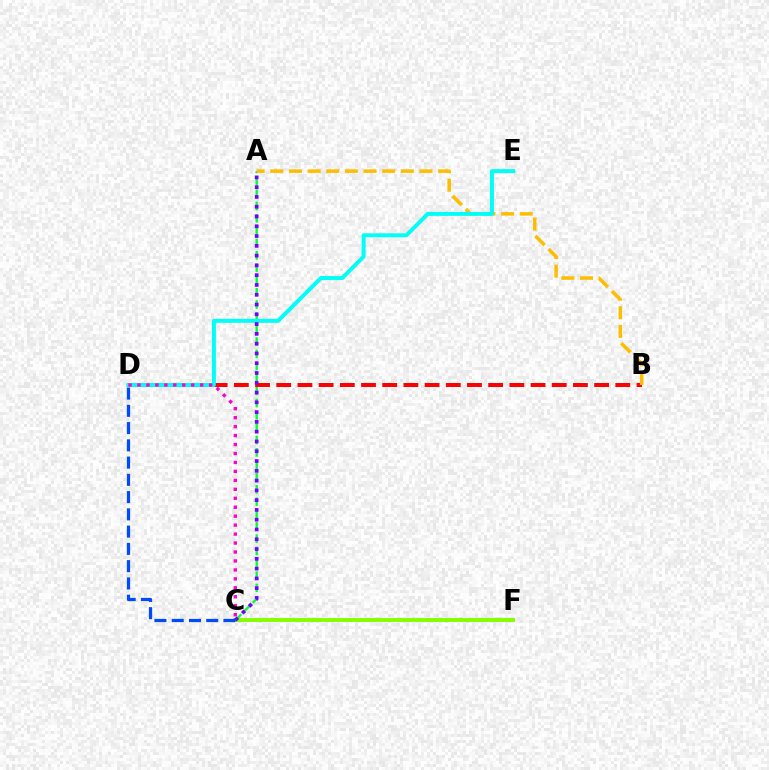{('A', 'C'): [{'color': '#00ff39', 'line_style': 'dashed', 'thickness': 1.67}, {'color': '#7200ff', 'line_style': 'dotted', 'thickness': 2.66}], ('C', 'F'): [{'color': '#84ff00', 'line_style': 'solid', 'thickness': 2.81}], ('B', 'D'): [{'color': '#ff0000', 'line_style': 'dashed', 'thickness': 2.88}], ('A', 'B'): [{'color': '#ffbd00', 'line_style': 'dashed', 'thickness': 2.53}], ('D', 'E'): [{'color': '#00fff6', 'line_style': 'solid', 'thickness': 2.86}], ('C', 'D'): [{'color': '#ff00cf', 'line_style': 'dotted', 'thickness': 2.43}, {'color': '#004bff', 'line_style': 'dashed', 'thickness': 2.34}]}